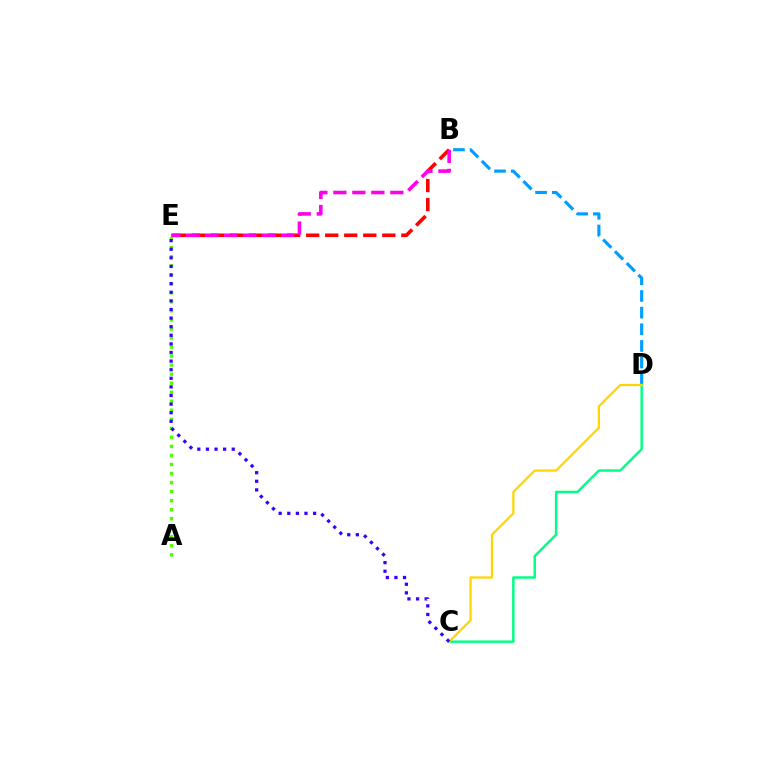{('A', 'E'): [{'color': '#4fff00', 'line_style': 'dotted', 'thickness': 2.45}], ('B', 'E'): [{'color': '#ff0000', 'line_style': 'dashed', 'thickness': 2.59}, {'color': '#ff00ed', 'line_style': 'dashed', 'thickness': 2.58}], ('B', 'D'): [{'color': '#009eff', 'line_style': 'dashed', 'thickness': 2.26}], ('C', 'D'): [{'color': '#00ff86', 'line_style': 'solid', 'thickness': 1.79}, {'color': '#ffd500', 'line_style': 'solid', 'thickness': 1.61}], ('C', 'E'): [{'color': '#3700ff', 'line_style': 'dotted', 'thickness': 2.34}]}